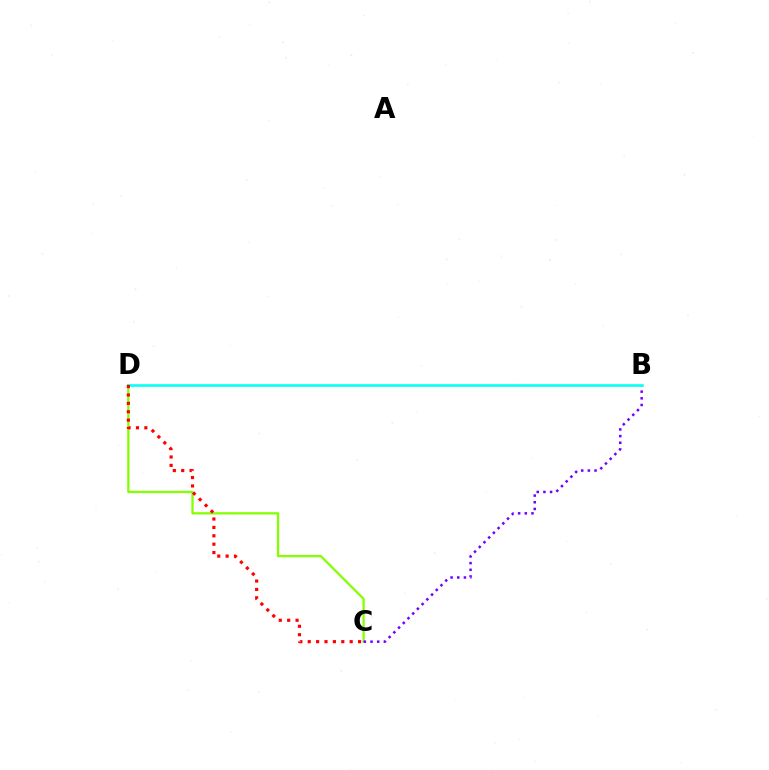{('C', 'D'): [{'color': '#84ff00', 'line_style': 'solid', 'thickness': 1.64}, {'color': '#ff0000', 'line_style': 'dotted', 'thickness': 2.28}], ('B', 'C'): [{'color': '#7200ff', 'line_style': 'dotted', 'thickness': 1.81}], ('B', 'D'): [{'color': '#00fff6', 'line_style': 'solid', 'thickness': 1.83}]}